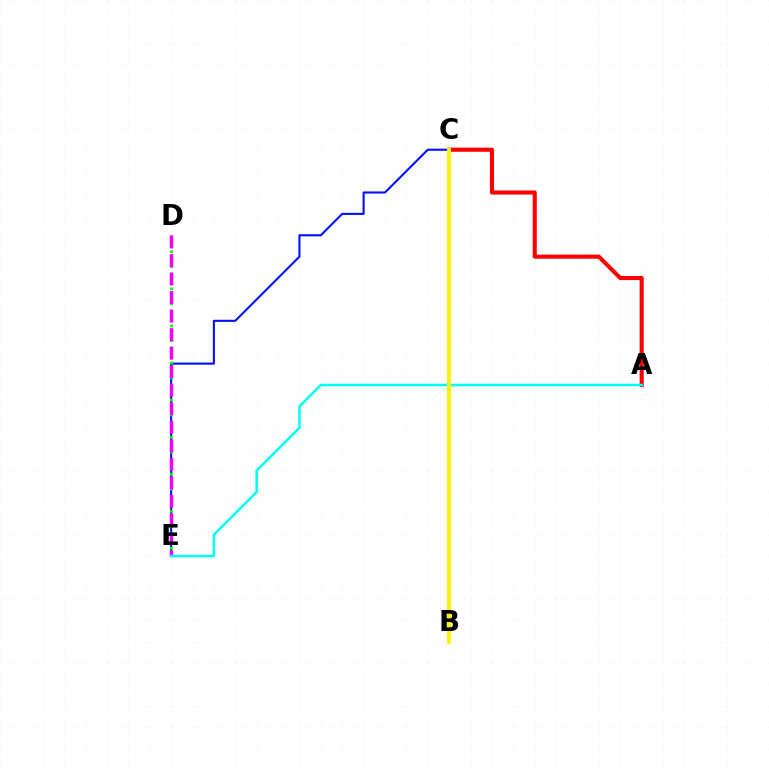{('A', 'C'): [{'color': '#ff0000', 'line_style': 'solid', 'thickness': 2.95}], ('C', 'E'): [{'color': '#0010ff', 'line_style': 'solid', 'thickness': 1.5}], ('D', 'E'): [{'color': '#08ff00', 'line_style': 'dotted', 'thickness': 2.02}, {'color': '#ee00ff', 'line_style': 'dashed', 'thickness': 2.52}], ('A', 'E'): [{'color': '#00fff6', 'line_style': 'solid', 'thickness': 1.81}], ('B', 'C'): [{'color': '#fcf500', 'line_style': 'solid', 'thickness': 2.84}]}